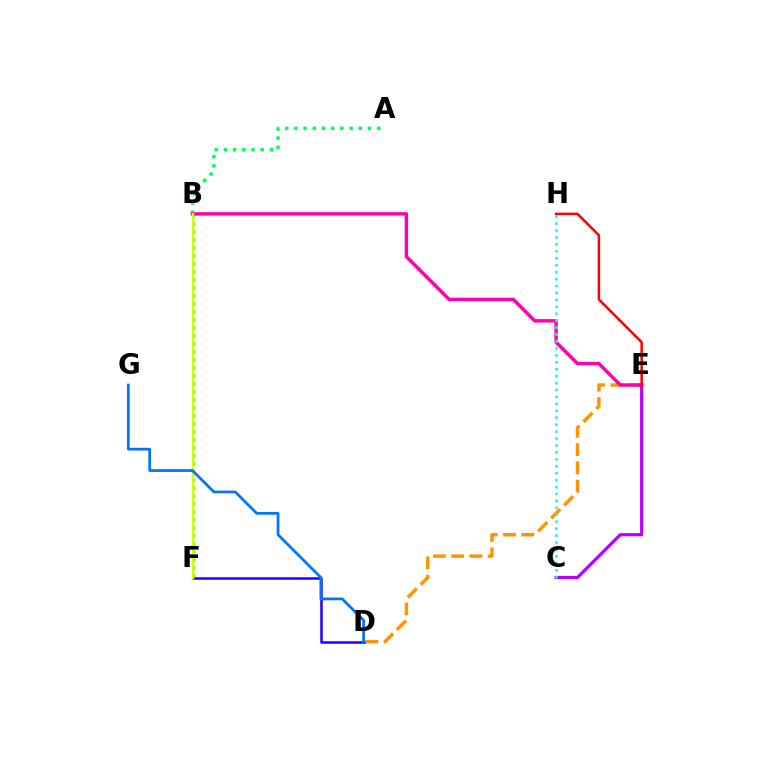{('D', 'E'): [{'color': '#ff9400', 'line_style': 'dashed', 'thickness': 2.49}], ('B', 'F'): [{'color': '#3dff00', 'line_style': 'dotted', 'thickness': 2.17}, {'color': '#d1ff00', 'line_style': 'solid', 'thickness': 1.8}], ('C', 'E'): [{'color': '#b900ff', 'line_style': 'solid', 'thickness': 2.31}], ('A', 'B'): [{'color': '#00ff5c', 'line_style': 'dotted', 'thickness': 2.5}], ('B', 'E'): [{'color': '#ff00ac', 'line_style': 'solid', 'thickness': 2.47}], ('D', 'F'): [{'color': '#2500ff', 'line_style': 'solid', 'thickness': 1.82}], ('E', 'H'): [{'color': '#ff0000', 'line_style': 'solid', 'thickness': 1.81}], ('C', 'H'): [{'color': '#00fff6', 'line_style': 'dotted', 'thickness': 1.88}], ('D', 'G'): [{'color': '#0074ff', 'line_style': 'solid', 'thickness': 1.97}]}